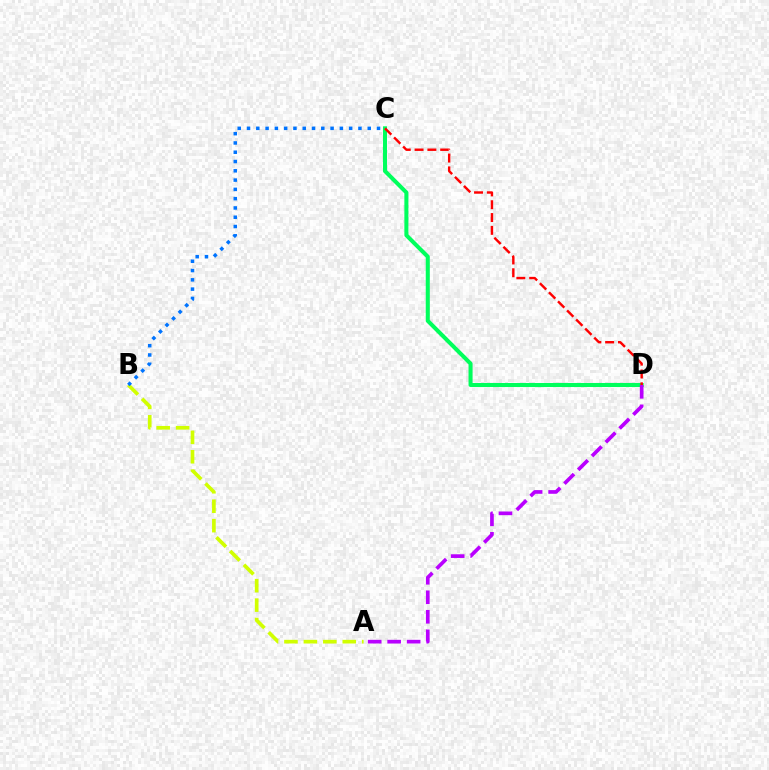{('A', 'B'): [{'color': '#d1ff00', 'line_style': 'dashed', 'thickness': 2.64}], ('C', 'D'): [{'color': '#00ff5c', 'line_style': 'solid', 'thickness': 2.91}, {'color': '#ff0000', 'line_style': 'dashed', 'thickness': 1.74}], ('A', 'D'): [{'color': '#b900ff', 'line_style': 'dashed', 'thickness': 2.65}], ('B', 'C'): [{'color': '#0074ff', 'line_style': 'dotted', 'thickness': 2.52}]}